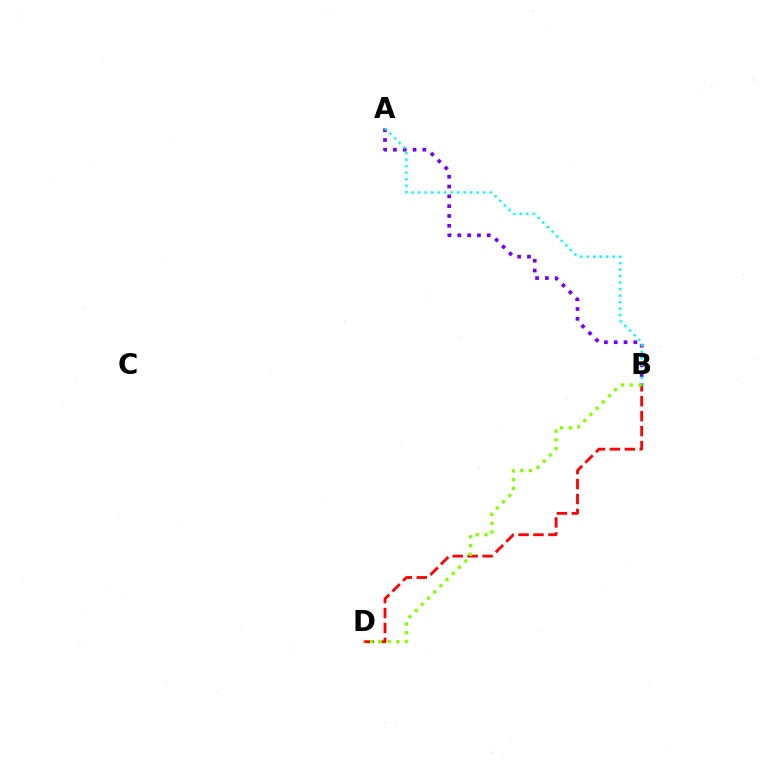{('A', 'B'): [{'color': '#7200ff', 'line_style': 'dotted', 'thickness': 2.67}, {'color': '#00fff6', 'line_style': 'dotted', 'thickness': 1.77}], ('B', 'D'): [{'color': '#ff0000', 'line_style': 'dashed', 'thickness': 2.03}, {'color': '#84ff00', 'line_style': 'dotted', 'thickness': 2.38}]}